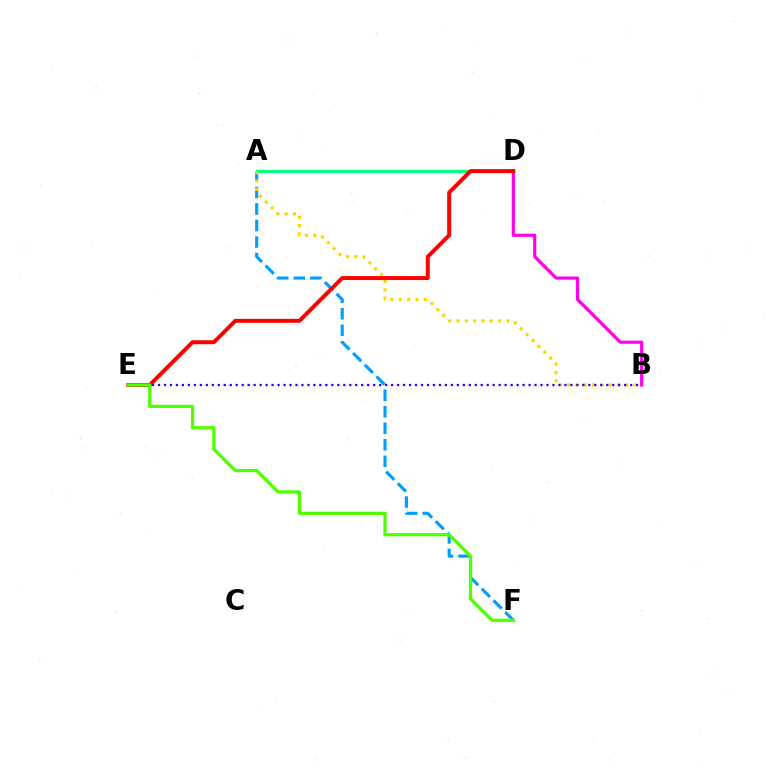{('A', 'F'): [{'color': '#009eff', 'line_style': 'dashed', 'thickness': 2.25}], ('A', 'D'): [{'color': '#00ff86', 'line_style': 'solid', 'thickness': 2.22}], ('A', 'B'): [{'color': '#ffd500', 'line_style': 'dotted', 'thickness': 2.26}], ('B', 'D'): [{'color': '#ff00ed', 'line_style': 'solid', 'thickness': 2.27}], ('D', 'E'): [{'color': '#ff0000', 'line_style': 'solid', 'thickness': 2.86}], ('B', 'E'): [{'color': '#3700ff', 'line_style': 'dotted', 'thickness': 1.62}], ('E', 'F'): [{'color': '#4fff00', 'line_style': 'solid', 'thickness': 2.33}]}